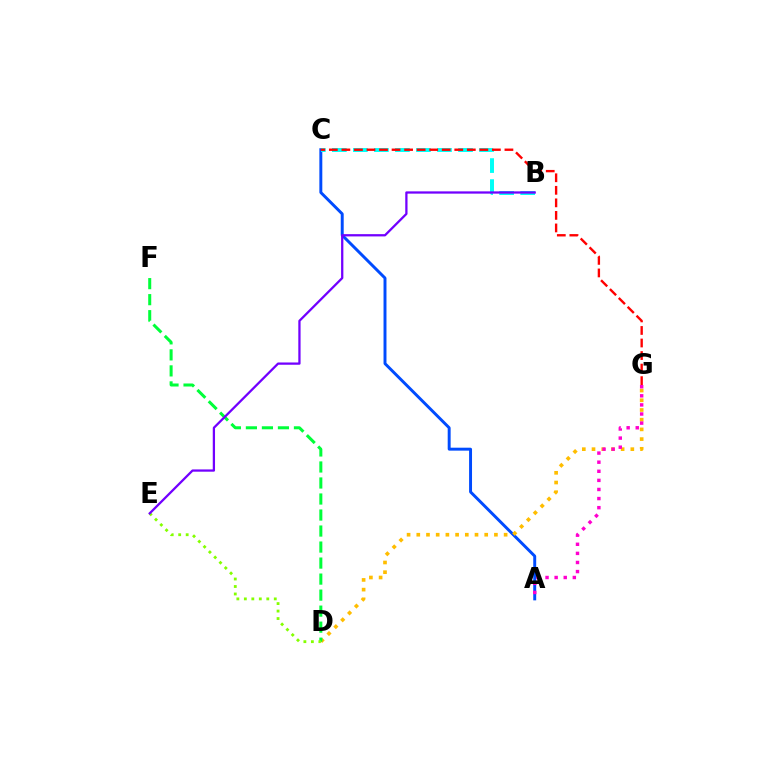{('A', 'C'): [{'color': '#004bff', 'line_style': 'solid', 'thickness': 2.12}], ('B', 'C'): [{'color': '#00fff6', 'line_style': 'dashed', 'thickness': 2.86}], ('D', 'G'): [{'color': '#ffbd00', 'line_style': 'dotted', 'thickness': 2.64}], ('A', 'G'): [{'color': '#ff00cf', 'line_style': 'dotted', 'thickness': 2.47}], ('C', 'G'): [{'color': '#ff0000', 'line_style': 'dashed', 'thickness': 1.7}], ('D', 'F'): [{'color': '#00ff39', 'line_style': 'dashed', 'thickness': 2.18}], ('D', 'E'): [{'color': '#84ff00', 'line_style': 'dotted', 'thickness': 2.03}], ('B', 'E'): [{'color': '#7200ff', 'line_style': 'solid', 'thickness': 1.63}]}